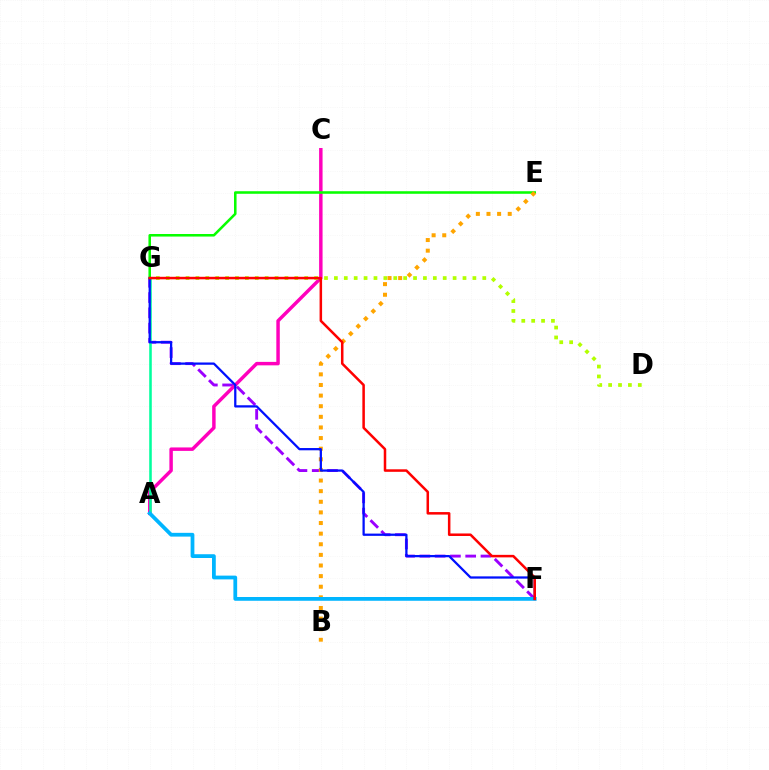{('F', 'G'): [{'color': '#9b00ff', 'line_style': 'dashed', 'thickness': 2.08}, {'color': '#0010ff', 'line_style': 'solid', 'thickness': 1.63}, {'color': '#ff0000', 'line_style': 'solid', 'thickness': 1.81}], ('A', 'C'): [{'color': '#ff00bd', 'line_style': 'solid', 'thickness': 2.49}], ('A', 'G'): [{'color': '#00ff9d', 'line_style': 'solid', 'thickness': 1.85}], ('D', 'G'): [{'color': '#b3ff00', 'line_style': 'dotted', 'thickness': 2.69}], ('E', 'G'): [{'color': '#08ff00', 'line_style': 'solid', 'thickness': 1.84}], ('B', 'E'): [{'color': '#ffa500', 'line_style': 'dotted', 'thickness': 2.89}], ('A', 'F'): [{'color': '#00b5ff', 'line_style': 'solid', 'thickness': 2.71}]}